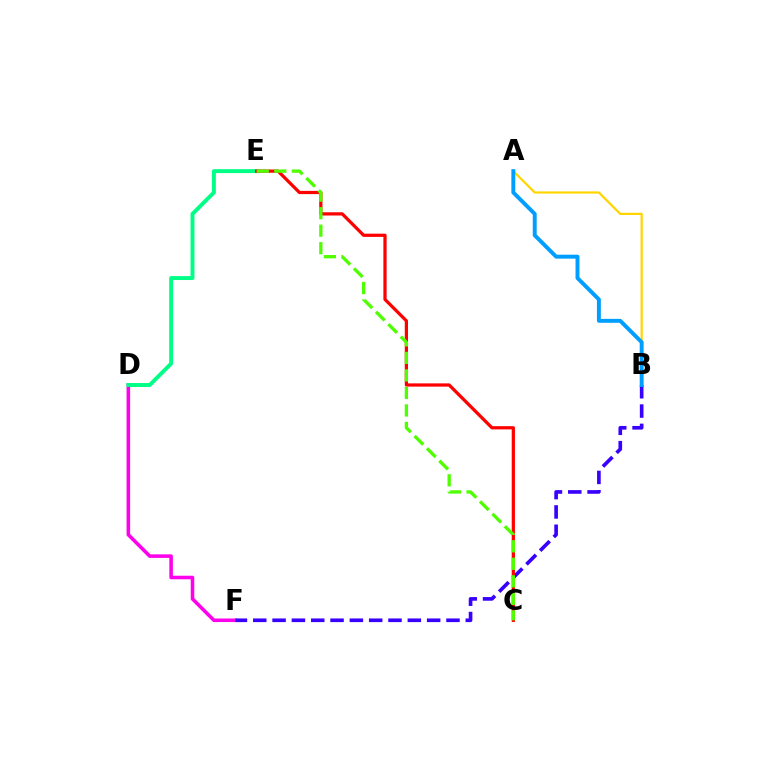{('D', 'F'): [{'color': '#ff00ed', 'line_style': 'solid', 'thickness': 2.56}], ('A', 'B'): [{'color': '#ffd500', 'line_style': 'solid', 'thickness': 1.59}, {'color': '#009eff', 'line_style': 'solid', 'thickness': 2.83}], ('D', 'E'): [{'color': '#00ff86', 'line_style': 'solid', 'thickness': 2.83}], ('B', 'F'): [{'color': '#3700ff', 'line_style': 'dashed', 'thickness': 2.62}], ('C', 'E'): [{'color': '#ff0000', 'line_style': 'solid', 'thickness': 2.33}, {'color': '#4fff00', 'line_style': 'dashed', 'thickness': 2.38}]}